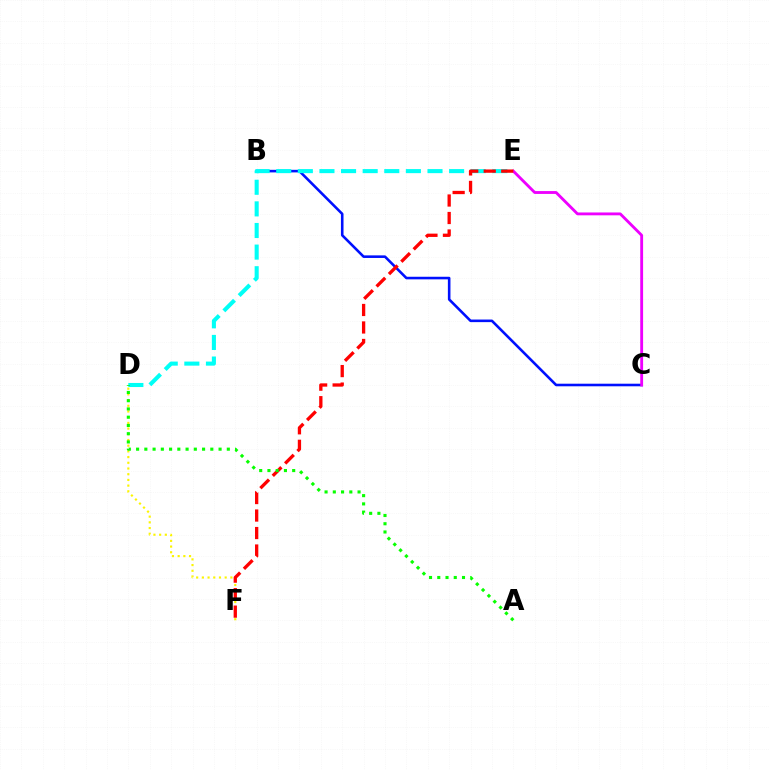{('B', 'C'): [{'color': '#0010ff', 'line_style': 'solid', 'thickness': 1.86}], ('D', 'E'): [{'color': '#00fff6', 'line_style': 'dashed', 'thickness': 2.94}], ('C', 'E'): [{'color': '#ee00ff', 'line_style': 'solid', 'thickness': 2.05}], ('D', 'F'): [{'color': '#fcf500', 'line_style': 'dotted', 'thickness': 1.55}], ('E', 'F'): [{'color': '#ff0000', 'line_style': 'dashed', 'thickness': 2.38}], ('A', 'D'): [{'color': '#08ff00', 'line_style': 'dotted', 'thickness': 2.24}]}